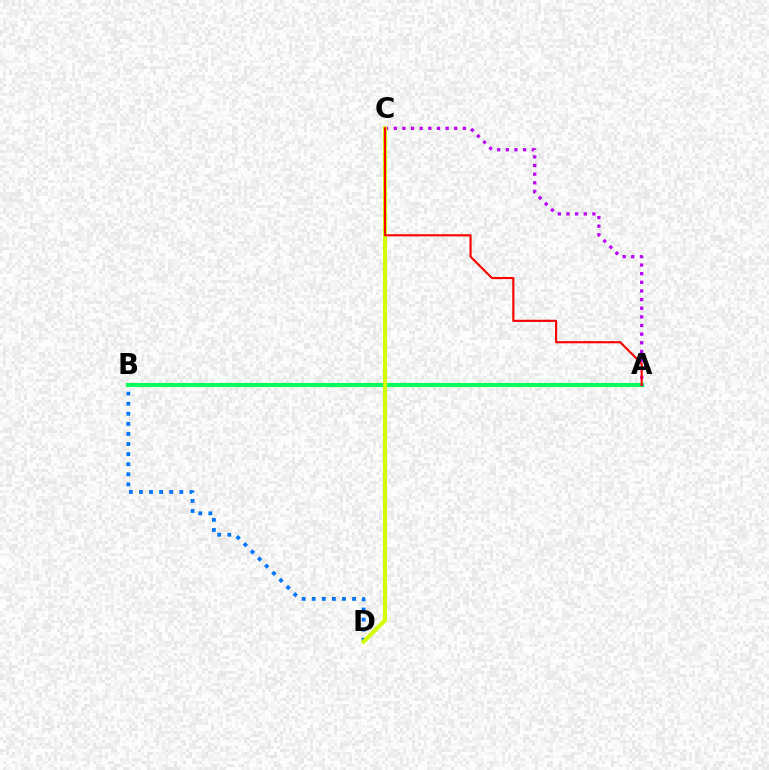{('B', 'D'): [{'color': '#0074ff', 'line_style': 'dotted', 'thickness': 2.74}], ('A', 'B'): [{'color': '#00ff5c', 'line_style': 'solid', 'thickness': 2.97}], ('A', 'C'): [{'color': '#b900ff', 'line_style': 'dotted', 'thickness': 2.35}, {'color': '#ff0000', 'line_style': 'solid', 'thickness': 1.54}], ('C', 'D'): [{'color': '#d1ff00', 'line_style': 'solid', 'thickness': 2.95}]}